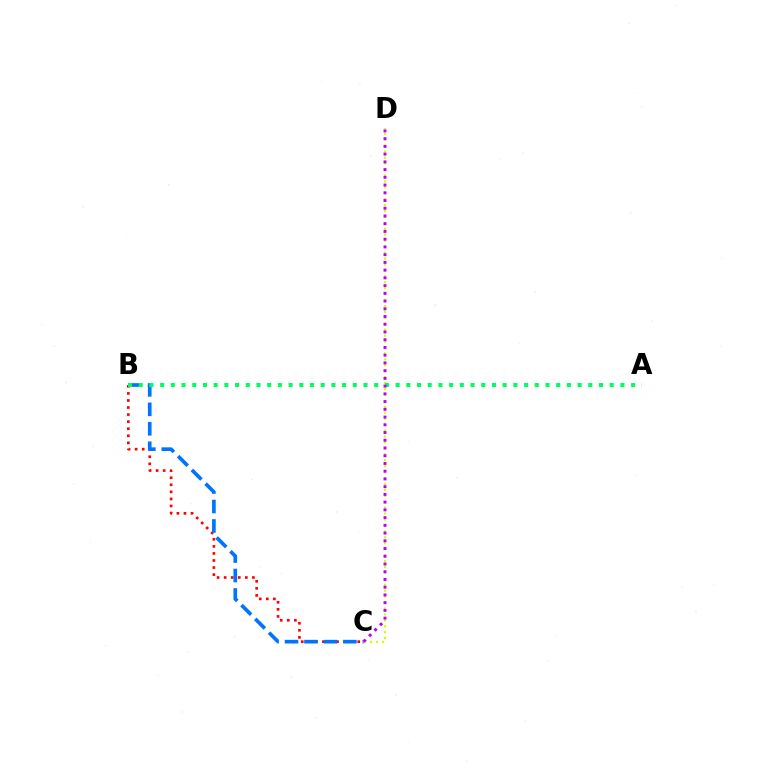{('C', 'D'): [{'color': '#d1ff00', 'line_style': 'dotted', 'thickness': 1.61}, {'color': '#b900ff', 'line_style': 'dotted', 'thickness': 2.1}], ('B', 'C'): [{'color': '#ff0000', 'line_style': 'dotted', 'thickness': 1.92}, {'color': '#0074ff', 'line_style': 'dashed', 'thickness': 2.64}], ('A', 'B'): [{'color': '#00ff5c', 'line_style': 'dotted', 'thickness': 2.91}]}